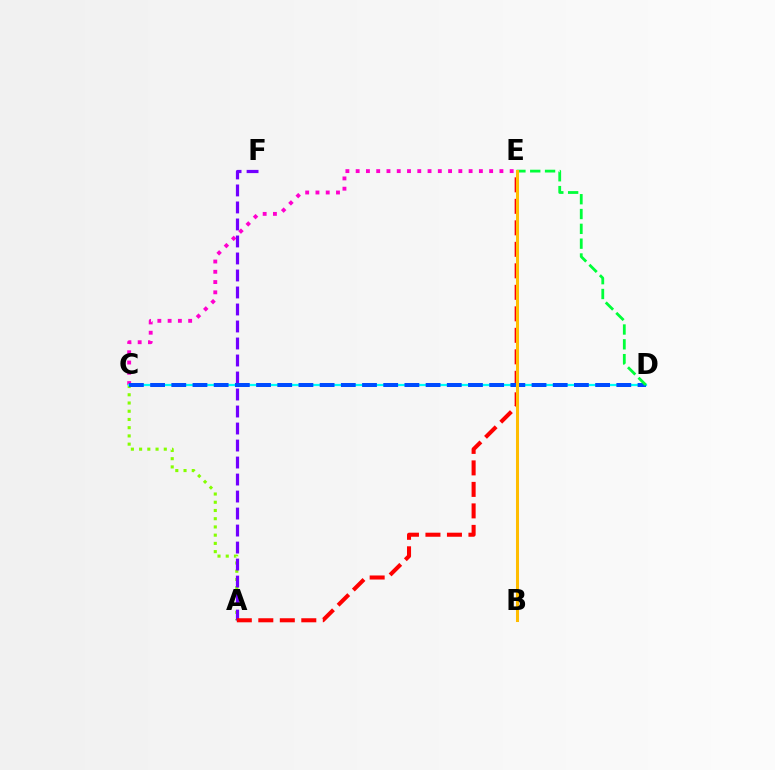{('A', 'C'): [{'color': '#84ff00', 'line_style': 'dotted', 'thickness': 2.24}], ('A', 'F'): [{'color': '#7200ff', 'line_style': 'dashed', 'thickness': 2.31}], ('C', 'E'): [{'color': '#ff00cf', 'line_style': 'dotted', 'thickness': 2.79}], ('C', 'D'): [{'color': '#00fff6', 'line_style': 'solid', 'thickness': 1.6}, {'color': '#004bff', 'line_style': 'dashed', 'thickness': 2.88}], ('A', 'E'): [{'color': '#ff0000', 'line_style': 'dashed', 'thickness': 2.92}], ('D', 'E'): [{'color': '#00ff39', 'line_style': 'dashed', 'thickness': 2.01}], ('B', 'E'): [{'color': '#ffbd00', 'line_style': 'solid', 'thickness': 2.19}]}